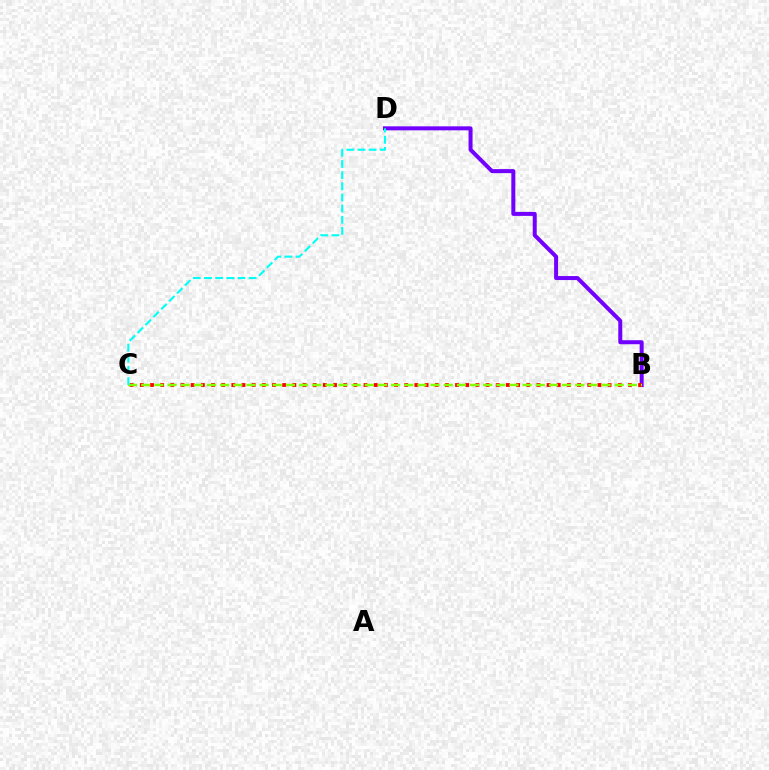{('B', 'D'): [{'color': '#7200ff', 'line_style': 'solid', 'thickness': 2.88}], ('B', 'C'): [{'color': '#ff0000', 'line_style': 'dotted', 'thickness': 2.76}, {'color': '#84ff00', 'line_style': 'dashed', 'thickness': 1.79}], ('C', 'D'): [{'color': '#00fff6', 'line_style': 'dashed', 'thickness': 1.52}]}